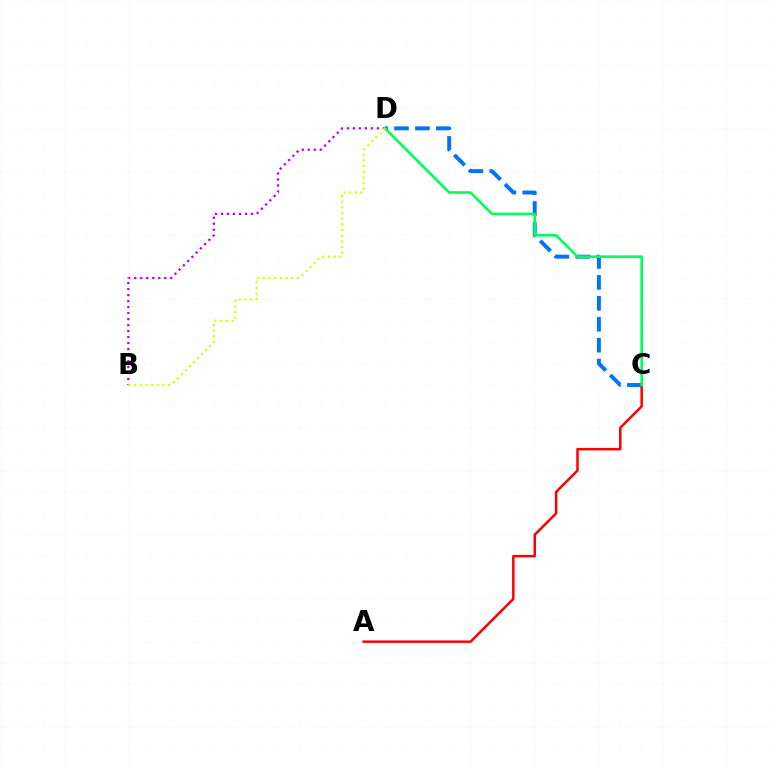{('C', 'D'): [{'color': '#0074ff', 'line_style': 'dashed', 'thickness': 2.84}, {'color': '#00ff5c', 'line_style': 'solid', 'thickness': 1.89}], ('A', 'C'): [{'color': '#ff0000', 'line_style': 'solid', 'thickness': 1.8}], ('B', 'D'): [{'color': '#b900ff', 'line_style': 'dotted', 'thickness': 1.63}, {'color': '#d1ff00', 'line_style': 'dotted', 'thickness': 1.55}]}